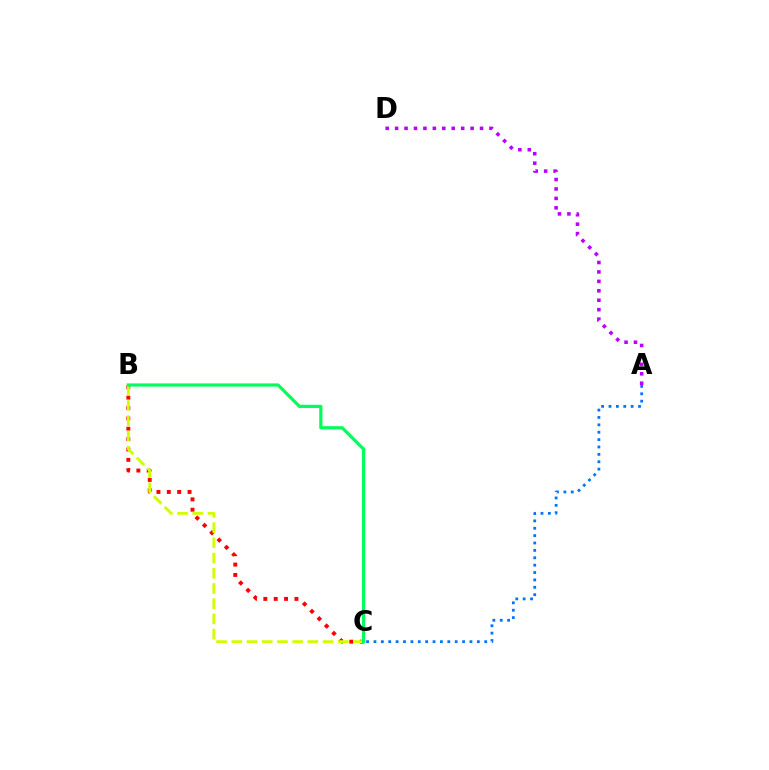{('B', 'C'): [{'color': '#ff0000', 'line_style': 'dotted', 'thickness': 2.82}, {'color': '#d1ff00', 'line_style': 'dashed', 'thickness': 2.07}, {'color': '#00ff5c', 'line_style': 'solid', 'thickness': 2.3}], ('A', 'D'): [{'color': '#b900ff', 'line_style': 'dotted', 'thickness': 2.56}], ('A', 'C'): [{'color': '#0074ff', 'line_style': 'dotted', 'thickness': 2.01}]}